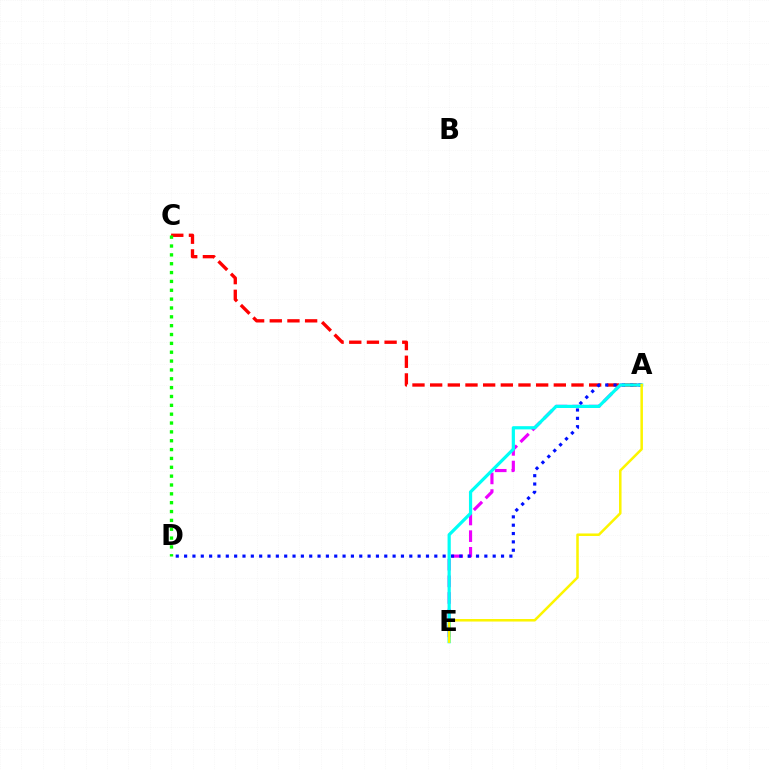{('A', 'E'): [{'color': '#ee00ff', 'line_style': 'dashed', 'thickness': 2.26}, {'color': '#00fff6', 'line_style': 'solid', 'thickness': 2.31}, {'color': '#fcf500', 'line_style': 'solid', 'thickness': 1.82}], ('A', 'C'): [{'color': '#ff0000', 'line_style': 'dashed', 'thickness': 2.4}], ('A', 'D'): [{'color': '#0010ff', 'line_style': 'dotted', 'thickness': 2.27}], ('C', 'D'): [{'color': '#08ff00', 'line_style': 'dotted', 'thickness': 2.4}]}